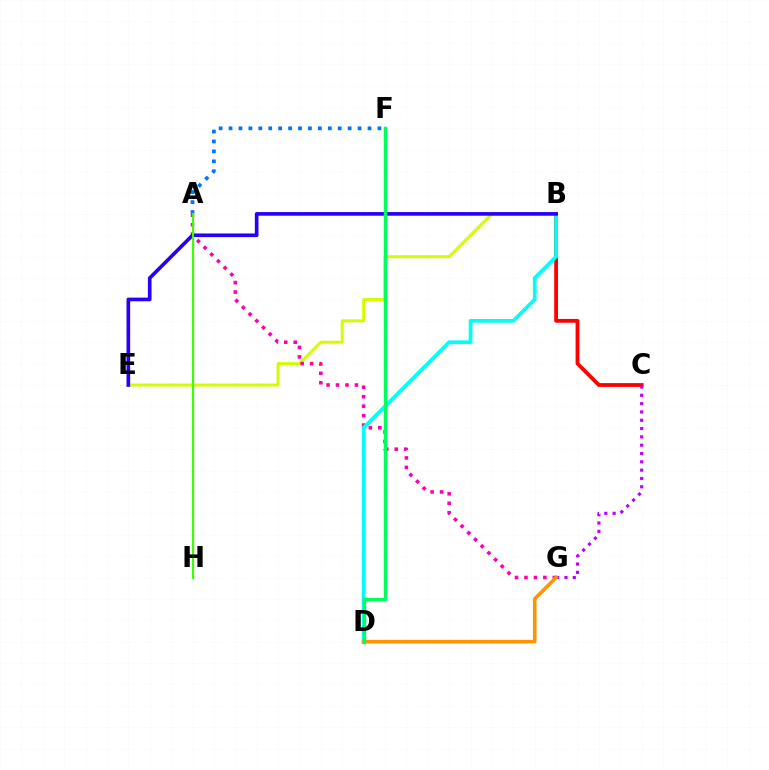{('B', 'E'): [{'color': '#d1ff00', 'line_style': 'solid', 'thickness': 2.16}, {'color': '#2500ff', 'line_style': 'solid', 'thickness': 2.62}], ('B', 'C'): [{'color': '#ff0000', 'line_style': 'solid', 'thickness': 2.74}], ('A', 'G'): [{'color': '#ff00ac', 'line_style': 'dotted', 'thickness': 2.57}], ('A', 'F'): [{'color': '#0074ff', 'line_style': 'dotted', 'thickness': 2.7}], ('B', 'D'): [{'color': '#00fff6', 'line_style': 'solid', 'thickness': 2.68}], ('C', 'G'): [{'color': '#b900ff', 'line_style': 'dotted', 'thickness': 2.26}], ('D', 'G'): [{'color': '#ff9400', 'line_style': 'solid', 'thickness': 2.59}], ('A', 'H'): [{'color': '#3dff00', 'line_style': 'solid', 'thickness': 1.6}], ('D', 'F'): [{'color': '#00ff5c', 'line_style': 'solid', 'thickness': 2.48}]}